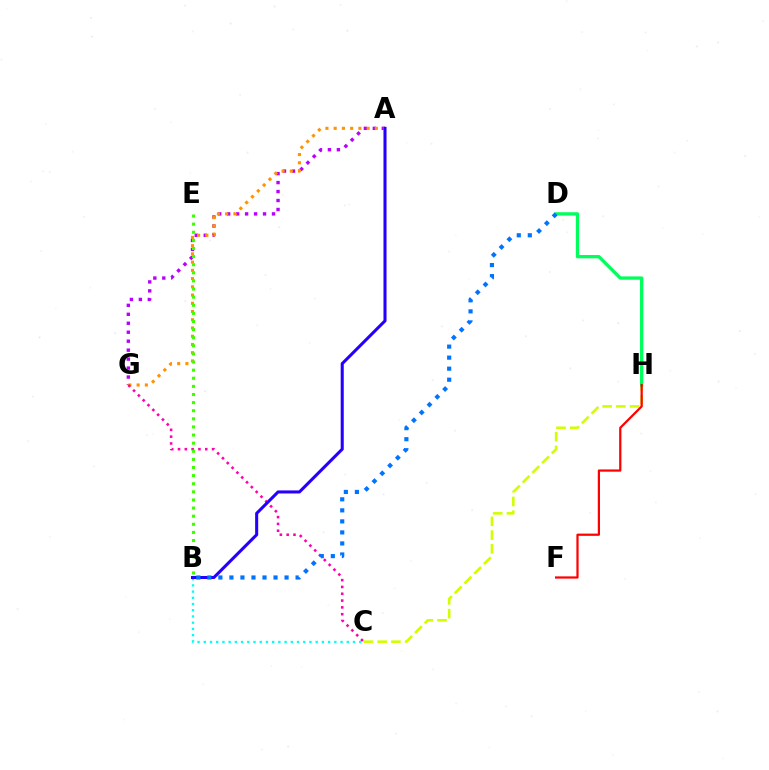{('A', 'G'): [{'color': '#b900ff', 'line_style': 'dotted', 'thickness': 2.44}, {'color': '#ff9400', 'line_style': 'dotted', 'thickness': 2.24}], ('C', 'H'): [{'color': '#d1ff00', 'line_style': 'dashed', 'thickness': 1.87}], ('B', 'C'): [{'color': '#00fff6', 'line_style': 'dotted', 'thickness': 1.69}], ('D', 'H'): [{'color': '#00ff5c', 'line_style': 'solid', 'thickness': 2.39}], ('C', 'G'): [{'color': '#ff00ac', 'line_style': 'dotted', 'thickness': 1.85}], ('B', 'E'): [{'color': '#3dff00', 'line_style': 'dotted', 'thickness': 2.2}], ('A', 'B'): [{'color': '#2500ff', 'line_style': 'solid', 'thickness': 2.2}], ('B', 'D'): [{'color': '#0074ff', 'line_style': 'dotted', 'thickness': 3.0}], ('F', 'H'): [{'color': '#ff0000', 'line_style': 'solid', 'thickness': 1.6}]}